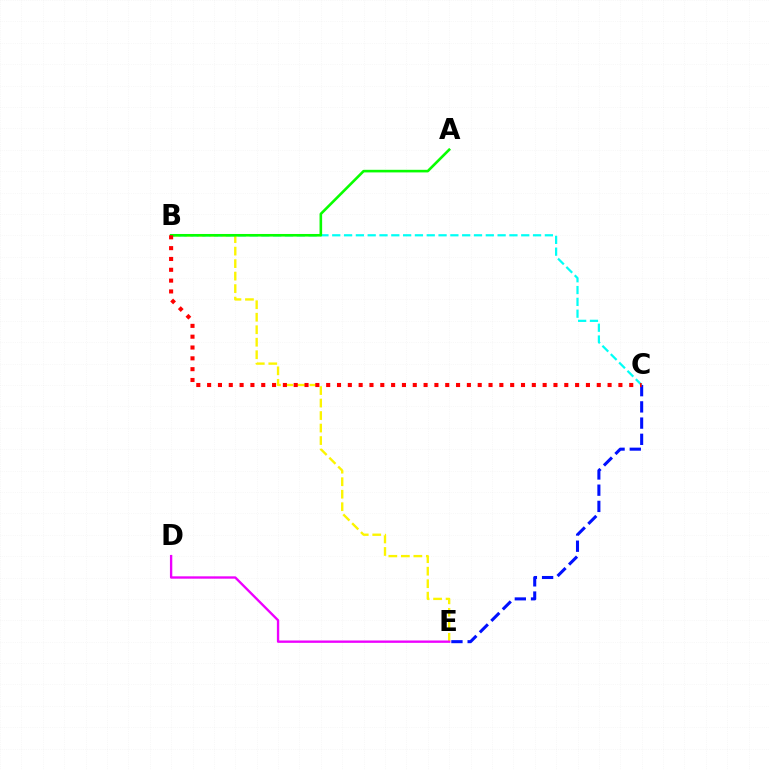{('B', 'E'): [{'color': '#fcf500', 'line_style': 'dashed', 'thickness': 1.7}], ('C', 'E'): [{'color': '#0010ff', 'line_style': 'dashed', 'thickness': 2.2}], ('B', 'C'): [{'color': '#00fff6', 'line_style': 'dashed', 'thickness': 1.6}, {'color': '#ff0000', 'line_style': 'dotted', 'thickness': 2.94}], ('A', 'B'): [{'color': '#08ff00', 'line_style': 'solid', 'thickness': 1.88}], ('D', 'E'): [{'color': '#ee00ff', 'line_style': 'solid', 'thickness': 1.69}]}